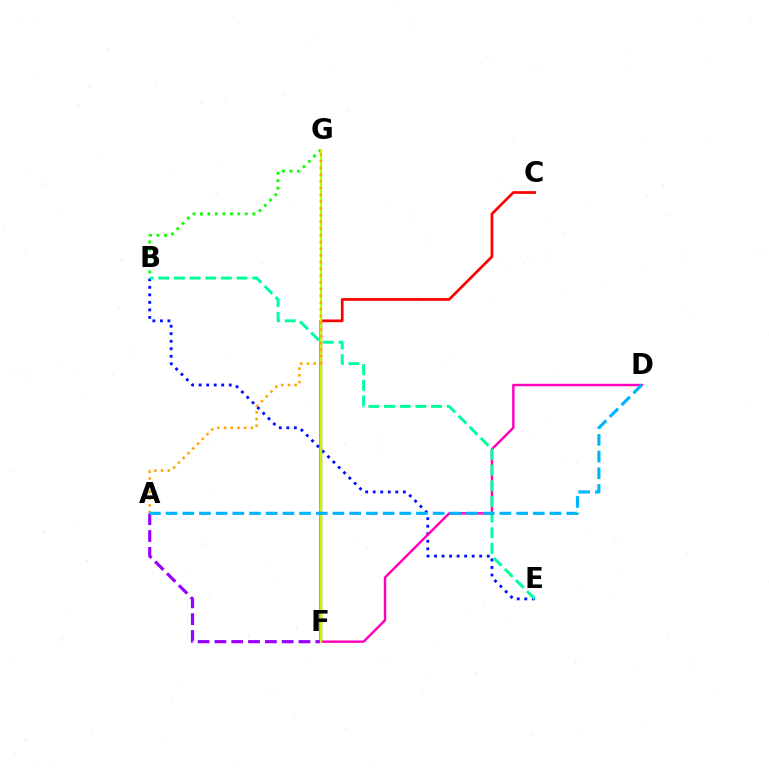{('A', 'F'): [{'color': '#9b00ff', 'line_style': 'dashed', 'thickness': 2.28}], ('C', 'F'): [{'color': '#ff0000', 'line_style': 'solid', 'thickness': 1.95}], ('B', 'E'): [{'color': '#0010ff', 'line_style': 'dotted', 'thickness': 2.05}, {'color': '#00ff9d', 'line_style': 'dashed', 'thickness': 2.13}], ('B', 'G'): [{'color': '#08ff00', 'line_style': 'dotted', 'thickness': 2.03}], ('D', 'F'): [{'color': '#ff00bd', 'line_style': 'solid', 'thickness': 1.75}], ('F', 'G'): [{'color': '#b3ff00', 'line_style': 'solid', 'thickness': 1.58}], ('A', 'G'): [{'color': '#ffa500', 'line_style': 'dotted', 'thickness': 1.83}], ('A', 'D'): [{'color': '#00b5ff', 'line_style': 'dashed', 'thickness': 2.27}]}